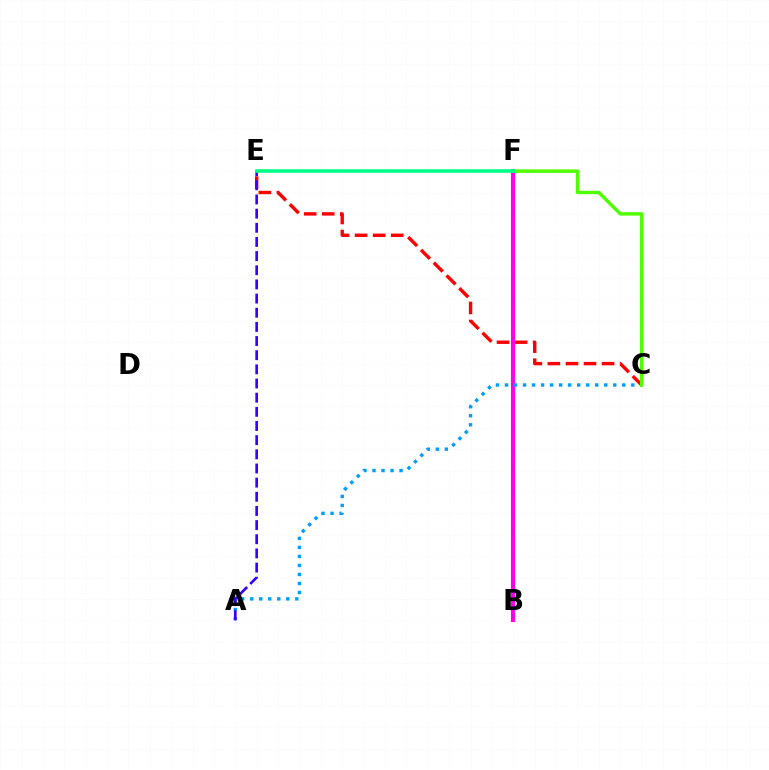{('C', 'E'): [{'color': '#ff0000', 'line_style': 'dashed', 'thickness': 2.45}], ('B', 'F'): [{'color': '#ffd500', 'line_style': 'dotted', 'thickness': 2.66}, {'color': '#ff00ed', 'line_style': 'solid', 'thickness': 2.96}], ('A', 'C'): [{'color': '#009eff', 'line_style': 'dotted', 'thickness': 2.45}], ('C', 'F'): [{'color': '#4fff00', 'line_style': 'solid', 'thickness': 2.47}], ('A', 'E'): [{'color': '#3700ff', 'line_style': 'dashed', 'thickness': 1.92}], ('E', 'F'): [{'color': '#00ff86', 'line_style': 'solid', 'thickness': 2.6}]}